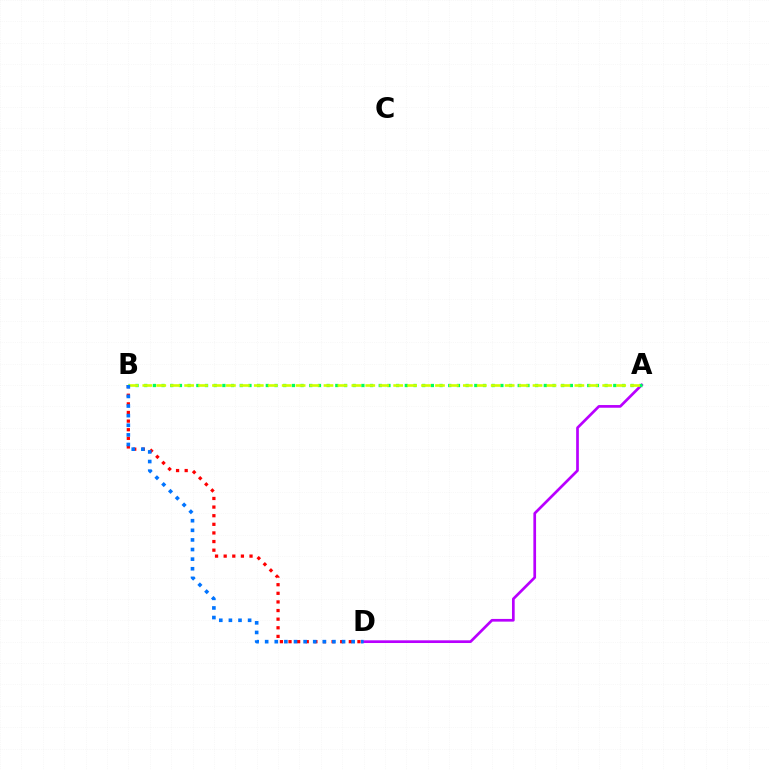{('A', 'D'): [{'color': '#b900ff', 'line_style': 'solid', 'thickness': 1.94}], ('B', 'D'): [{'color': '#ff0000', 'line_style': 'dotted', 'thickness': 2.34}, {'color': '#0074ff', 'line_style': 'dotted', 'thickness': 2.61}], ('A', 'B'): [{'color': '#00ff5c', 'line_style': 'dotted', 'thickness': 2.36}, {'color': '#d1ff00', 'line_style': 'dashed', 'thickness': 1.89}]}